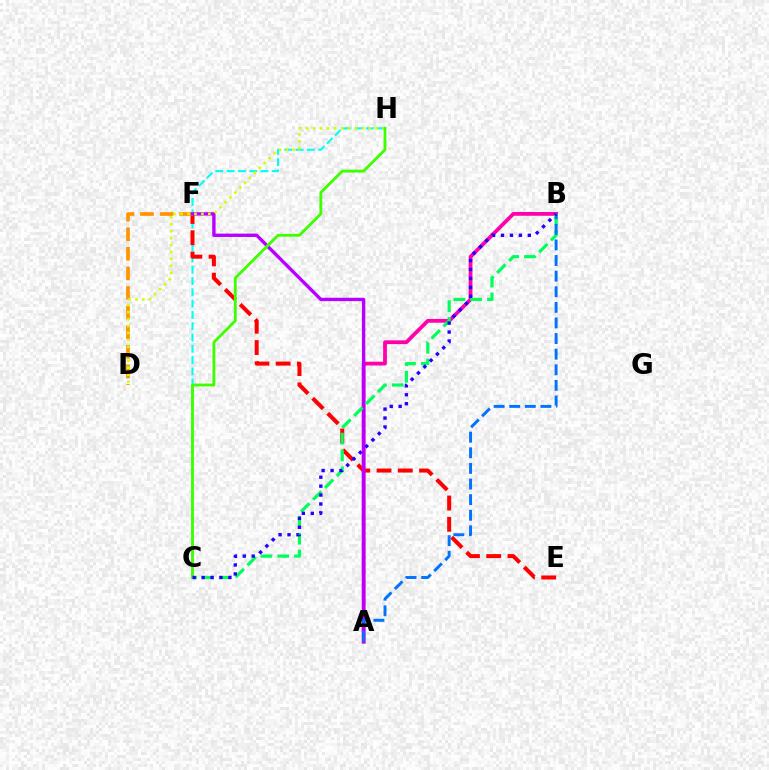{('C', 'H'): [{'color': '#00fff6', 'line_style': 'dashed', 'thickness': 1.53}, {'color': '#3dff00', 'line_style': 'solid', 'thickness': 2.04}], ('E', 'F'): [{'color': '#ff0000', 'line_style': 'dashed', 'thickness': 2.89}], ('A', 'B'): [{'color': '#ff00ac', 'line_style': 'solid', 'thickness': 2.71}, {'color': '#0074ff', 'line_style': 'dashed', 'thickness': 2.12}], ('D', 'F'): [{'color': '#ff9400', 'line_style': 'dashed', 'thickness': 2.66}], ('A', 'F'): [{'color': '#b900ff', 'line_style': 'solid', 'thickness': 2.43}], ('B', 'C'): [{'color': '#00ff5c', 'line_style': 'dashed', 'thickness': 2.29}, {'color': '#2500ff', 'line_style': 'dotted', 'thickness': 2.43}], ('D', 'H'): [{'color': '#d1ff00', 'line_style': 'dotted', 'thickness': 1.89}]}